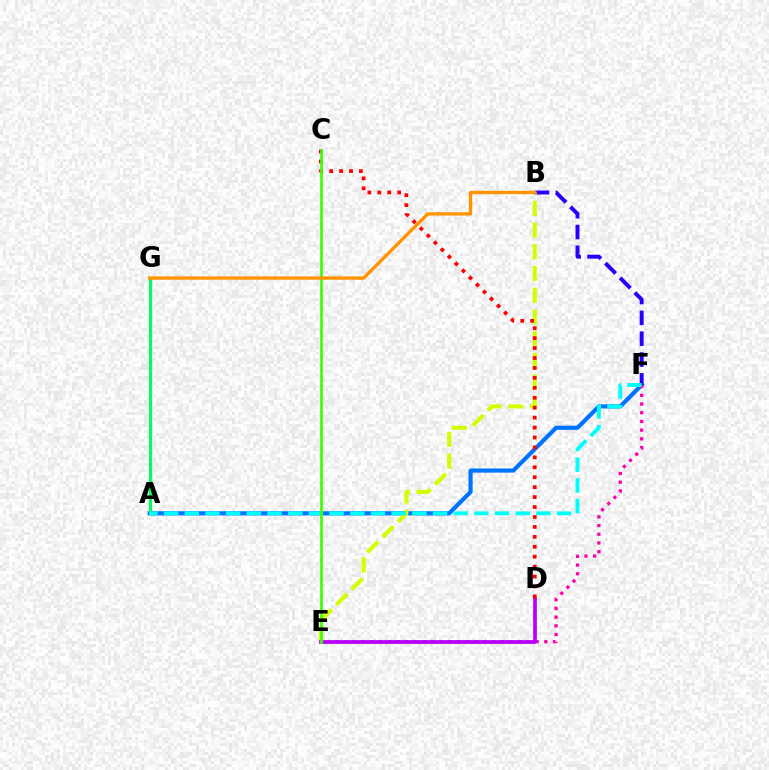{('A', 'F'): [{'color': '#0074ff', 'line_style': 'solid', 'thickness': 2.99}, {'color': '#00fff6', 'line_style': 'dashed', 'thickness': 2.81}], ('E', 'F'): [{'color': '#ff00ac', 'line_style': 'dotted', 'thickness': 2.36}], ('B', 'F'): [{'color': '#2500ff', 'line_style': 'dashed', 'thickness': 2.83}], ('A', 'G'): [{'color': '#00ff5c', 'line_style': 'solid', 'thickness': 2.23}], ('B', 'E'): [{'color': '#d1ff00', 'line_style': 'dashed', 'thickness': 2.95}], ('D', 'E'): [{'color': '#b900ff', 'line_style': 'solid', 'thickness': 2.7}], ('C', 'D'): [{'color': '#ff0000', 'line_style': 'dotted', 'thickness': 2.7}], ('C', 'E'): [{'color': '#3dff00', 'line_style': 'solid', 'thickness': 1.93}], ('B', 'G'): [{'color': '#ff9400', 'line_style': 'solid', 'thickness': 2.4}]}